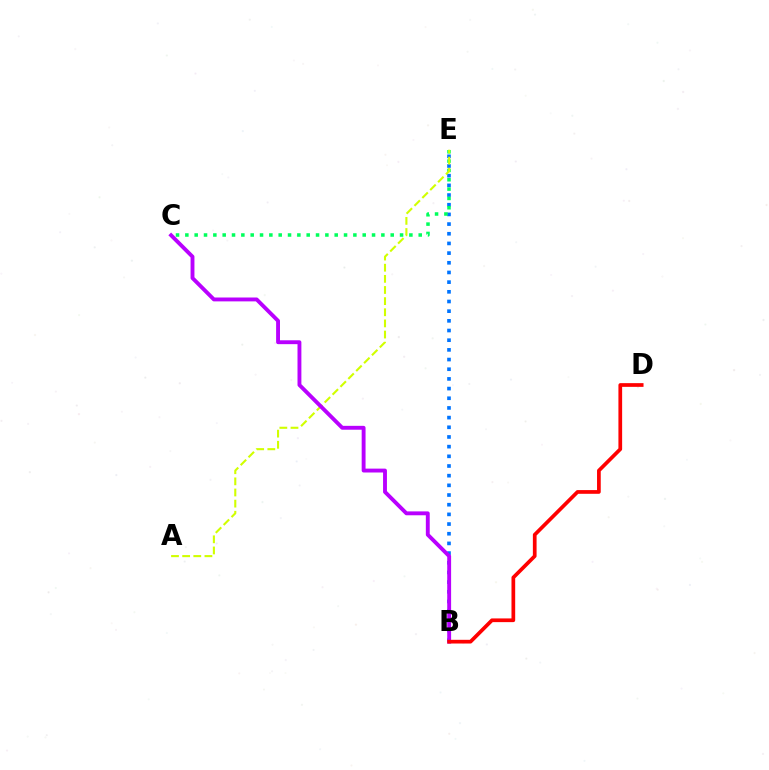{('B', 'E'): [{'color': '#0074ff', 'line_style': 'dotted', 'thickness': 2.63}], ('C', 'E'): [{'color': '#00ff5c', 'line_style': 'dotted', 'thickness': 2.54}], ('A', 'E'): [{'color': '#d1ff00', 'line_style': 'dashed', 'thickness': 1.51}], ('B', 'C'): [{'color': '#b900ff', 'line_style': 'solid', 'thickness': 2.79}], ('B', 'D'): [{'color': '#ff0000', 'line_style': 'solid', 'thickness': 2.67}]}